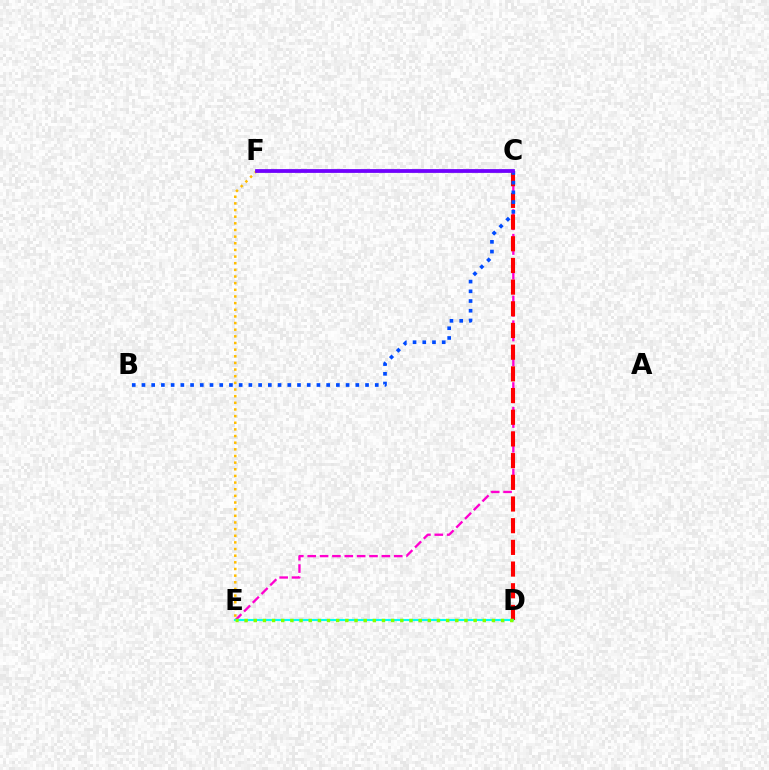{('C', 'E'): [{'color': '#ff00cf', 'line_style': 'dashed', 'thickness': 1.68}], ('E', 'F'): [{'color': '#ffbd00', 'line_style': 'dotted', 'thickness': 1.81}], ('C', 'D'): [{'color': '#ff0000', 'line_style': 'dashed', 'thickness': 2.95}], ('D', 'E'): [{'color': '#00fff6', 'line_style': 'solid', 'thickness': 1.54}, {'color': '#84ff00', 'line_style': 'dotted', 'thickness': 2.49}], ('C', 'F'): [{'color': '#00ff39', 'line_style': 'solid', 'thickness': 1.76}, {'color': '#7200ff', 'line_style': 'solid', 'thickness': 2.71}], ('B', 'C'): [{'color': '#004bff', 'line_style': 'dotted', 'thickness': 2.64}]}